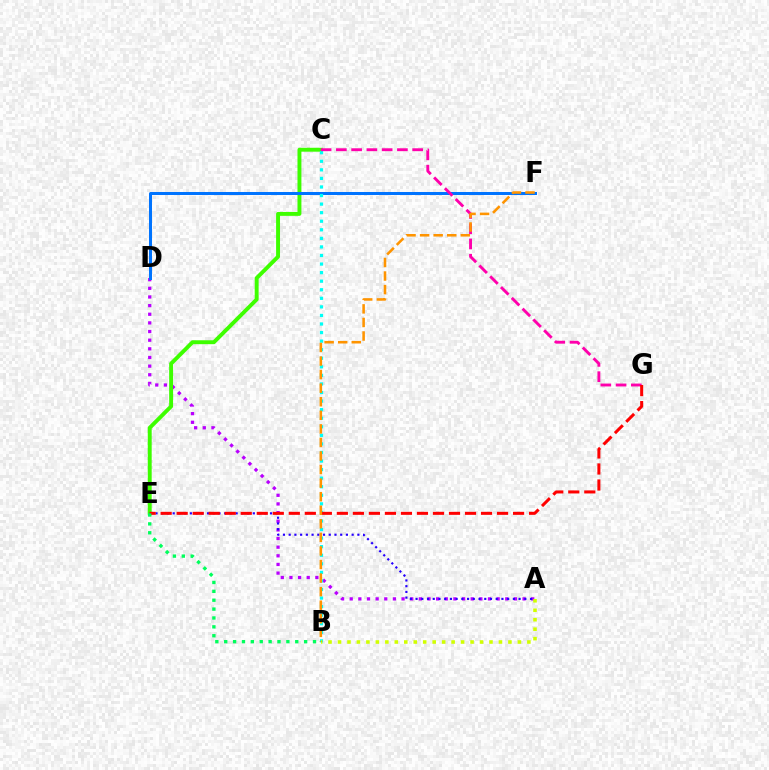{('A', 'D'): [{'color': '#b900ff', 'line_style': 'dotted', 'thickness': 2.35}], ('C', 'E'): [{'color': '#3dff00', 'line_style': 'solid', 'thickness': 2.82}], ('A', 'E'): [{'color': '#2500ff', 'line_style': 'dotted', 'thickness': 1.56}], ('D', 'F'): [{'color': '#0074ff', 'line_style': 'solid', 'thickness': 2.17}], ('B', 'C'): [{'color': '#00fff6', 'line_style': 'dotted', 'thickness': 2.33}], ('A', 'B'): [{'color': '#d1ff00', 'line_style': 'dotted', 'thickness': 2.57}], ('C', 'G'): [{'color': '#ff00ac', 'line_style': 'dashed', 'thickness': 2.07}], ('E', 'G'): [{'color': '#ff0000', 'line_style': 'dashed', 'thickness': 2.18}], ('B', 'F'): [{'color': '#ff9400', 'line_style': 'dashed', 'thickness': 1.84}], ('B', 'E'): [{'color': '#00ff5c', 'line_style': 'dotted', 'thickness': 2.41}]}